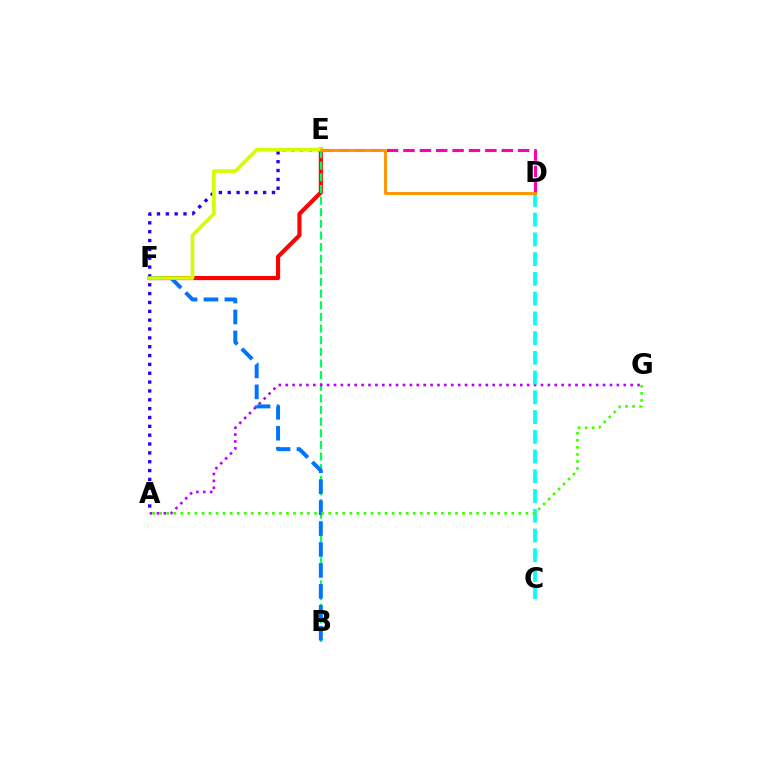{('E', 'F'): [{'color': '#ff0000', 'line_style': 'solid', 'thickness': 2.96}, {'color': '#d1ff00', 'line_style': 'solid', 'thickness': 2.62}], ('D', 'E'): [{'color': '#ff00ac', 'line_style': 'dashed', 'thickness': 2.23}, {'color': '#ff9400', 'line_style': 'solid', 'thickness': 2.08}], ('B', 'E'): [{'color': '#00ff5c', 'line_style': 'dashed', 'thickness': 1.58}], ('A', 'G'): [{'color': '#b900ff', 'line_style': 'dotted', 'thickness': 1.87}, {'color': '#3dff00', 'line_style': 'dotted', 'thickness': 1.91}], ('B', 'F'): [{'color': '#0074ff', 'line_style': 'dashed', 'thickness': 2.84}], ('A', 'E'): [{'color': '#2500ff', 'line_style': 'dotted', 'thickness': 2.4}], ('C', 'D'): [{'color': '#00fff6', 'line_style': 'dashed', 'thickness': 2.68}]}